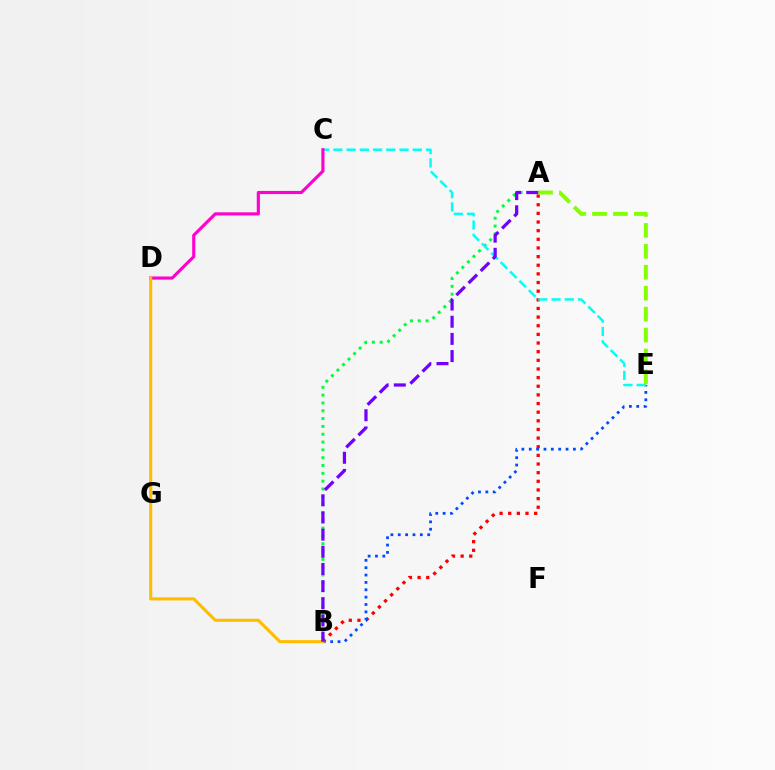{('A', 'B'): [{'color': '#ff0000', 'line_style': 'dotted', 'thickness': 2.35}, {'color': '#00ff39', 'line_style': 'dotted', 'thickness': 2.12}, {'color': '#7200ff', 'line_style': 'dashed', 'thickness': 2.33}], ('B', 'E'): [{'color': '#004bff', 'line_style': 'dotted', 'thickness': 2.0}], ('C', 'E'): [{'color': '#00fff6', 'line_style': 'dashed', 'thickness': 1.8}], ('A', 'E'): [{'color': '#84ff00', 'line_style': 'dashed', 'thickness': 2.84}], ('C', 'D'): [{'color': '#ff00cf', 'line_style': 'solid', 'thickness': 2.26}], ('B', 'D'): [{'color': '#ffbd00', 'line_style': 'solid', 'thickness': 2.22}]}